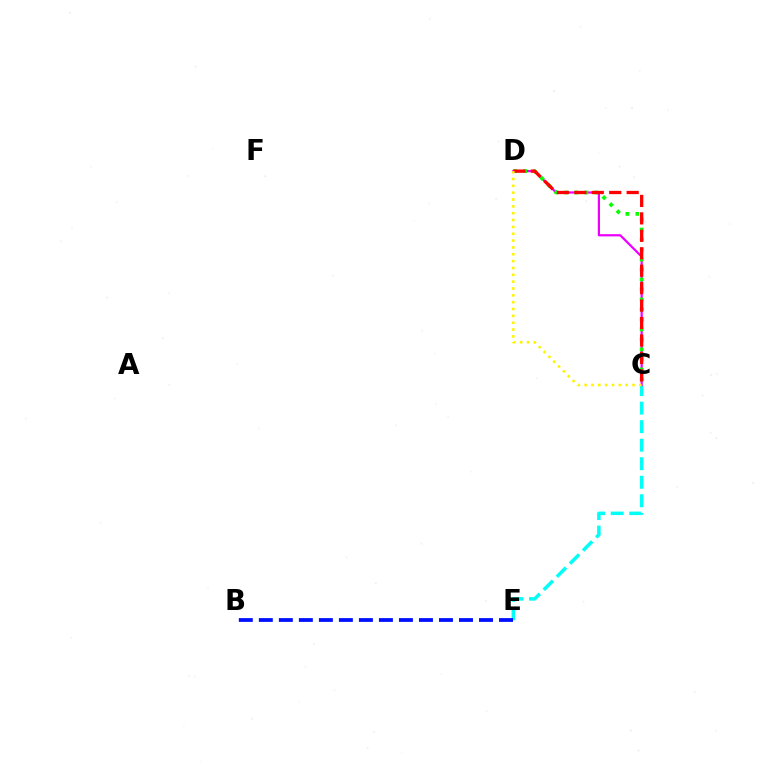{('C', 'E'): [{'color': '#00fff6', 'line_style': 'dashed', 'thickness': 2.52}], ('C', 'D'): [{'color': '#ee00ff', 'line_style': 'solid', 'thickness': 1.6}, {'color': '#08ff00', 'line_style': 'dotted', 'thickness': 2.71}, {'color': '#ff0000', 'line_style': 'dashed', 'thickness': 2.37}, {'color': '#fcf500', 'line_style': 'dotted', 'thickness': 1.86}], ('B', 'E'): [{'color': '#0010ff', 'line_style': 'dashed', 'thickness': 2.72}]}